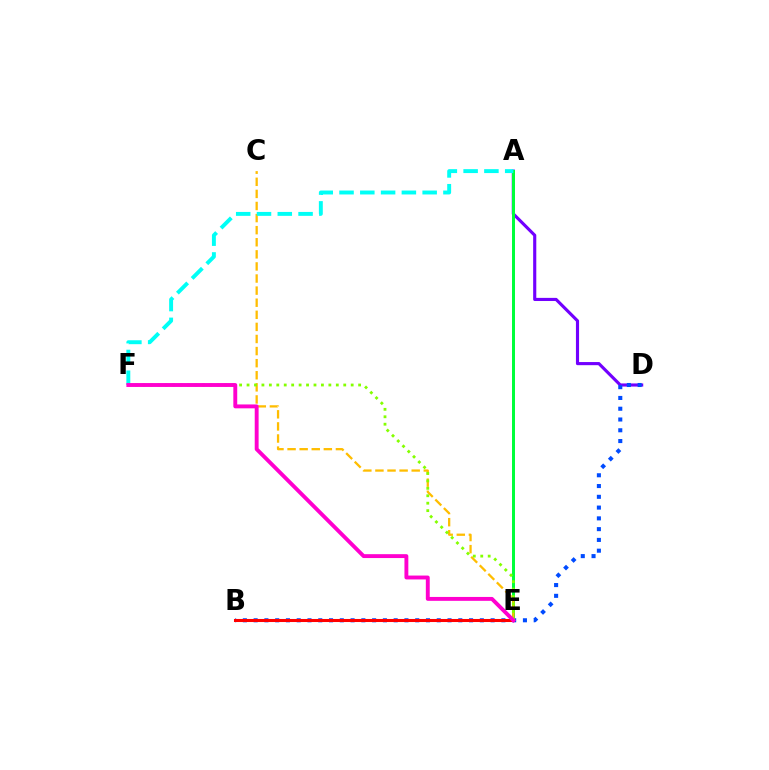{('A', 'D'): [{'color': '#7200ff', 'line_style': 'solid', 'thickness': 2.25}], ('A', 'E'): [{'color': '#00ff39', 'line_style': 'solid', 'thickness': 2.15}], ('B', 'D'): [{'color': '#004bff', 'line_style': 'dotted', 'thickness': 2.93}], ('C', 'E'): [{'color': '#ffbd00', 'line_style': 'dashed', 'thickness': 1.64}], ('B', 'E'): [{'color': '#ff0000', 'line_style': 'solid', 'thickness': 2.2}], ('A', 'F'): [{'color': '#00fff6', 'line_style': 'dashed', 'thickness': 2.82}], ('E', 'F'): [{'color': '#84ff00', 'line_style': 'dotted', 'thickness': 2.02}, {'color': '#ff00cf', 'line_style': 'solid', 'thickness': 2.8}]}